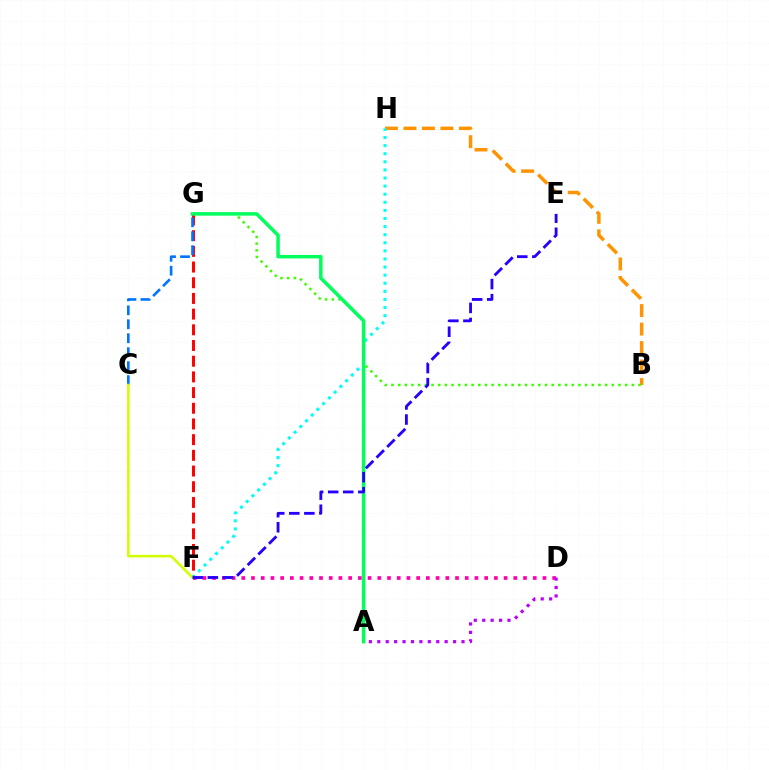{('B', 'H'): [{'color': '#ff9400', 'line_style': 'dashed', 'thickness': 2.51}], ('F', 'G'): [{'color': '#ff0000', 'line_style': 'dashed', 'thickness': 2.13}], ('D', 'F'): [{'color': '#ff00ac', 'line_style': 'dotted', 'thickness': 2.64}], ('A', 'D'): [{'color': '#b900ff', 'line_style': 'dotted', 'thickness': 2.29}], ('F', 'H'): [{'color': '#00fff6', 'line_style': 'dotted', 'thickness': 2.2}], ('B', 'G'): [{'color': '#3dff00', 'line_style': 'dotted', 'thickness': 1.81}], ('C', 'G'): [{'color': '#0074ff', 'line_style': 'dashed', 'thickness': 1.9}], ('A', 'G'): [{'color': '#00ff5c', 'line_style': 'solid', 'thickness': 2.52}], ('C', 'F'): [{'color': '#d1ff00', 'line_style': 'solid', 'thickness': 1.84}], ('E', 'F'): [{'color': '#2500ff', 'line_style': 'dashed', 'thickness': 2.05}]}